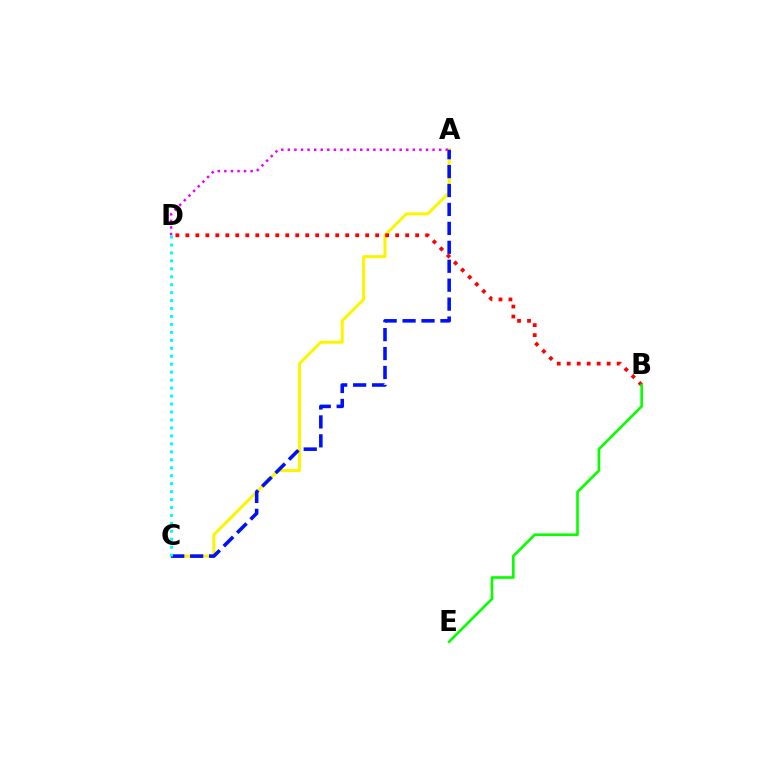{('A', 'C'): [{'color': '#fcf500', 'line_style': 'solid', 'thickness': 2.17}, {'color': '#0010ff', 'line_style': 'dashed', 'thickness': 2.57}], ('B', 'D'): [{'color': '#ff0000', 'line_style': 'dotted', 'thickness': 2.71}], ('A', 'D'): [{'color': '#ee00ff', 'line_style': 'dotted', 'thickness': 1.79}], ('B', 'E'): [{'color': '#08ff00', 'line_style': 'solid', 'thickness': 1.9}], ('C', 'D'): [{'color': '#00fff6', 'line_style': 'dotted', 'thickness': 2.16}]}